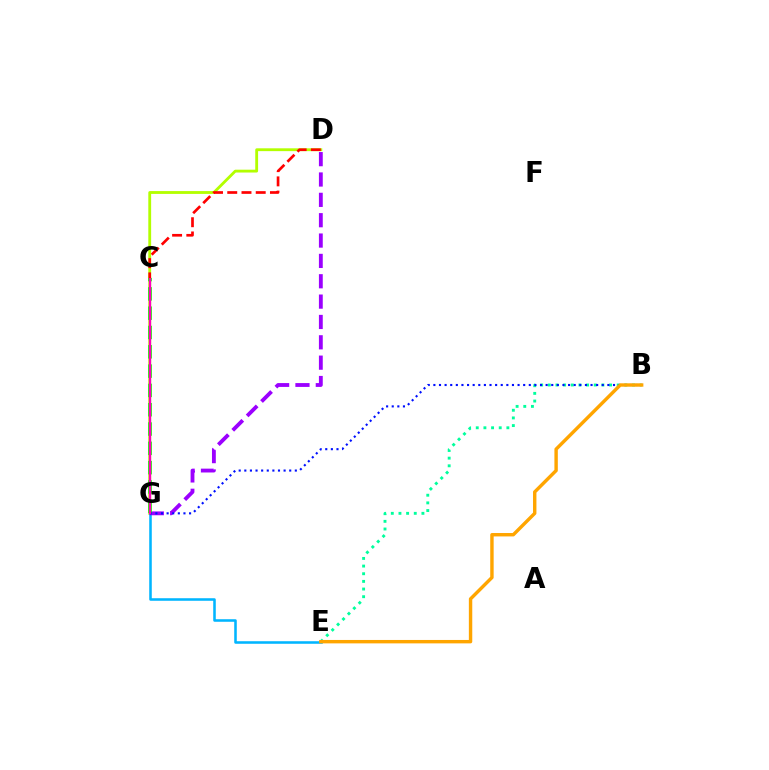{('D', 'G'): [{'color': '#b3ff00', 'line_style': 'solid', 'thickness': 2.04}, {'color': '#9b00ff', 'line_style': 'dashed', 'thickness': 2.76}], ('B', 'E'): [{'color': '#00ff9d', 'line_style': 'dotted', 'thickness': 2.08}, {'color': '#ffa500', 'line_style': 'solid', 'thickness': 2.45}], ('E', 'G'): [{'color': '#00b5ff', 'line_style': 'solid', 'thickness': 1.84}], ('C', 'G'): [{'color': '#08ff00', 'line_style': 'dashed', 'thickness': 2.62}, {'color': '#ff00bd', 'line_style': 'solid', 'thickness': 1.65}], ('B', 'G'): [{'color': '#0010ff', 'line_style': 'dotted', 'thickness': 1.52}], ('C', 'D'): [{'color': '#ff0000', 'line_style': 'dashed', 'thickness': 1.93}]}